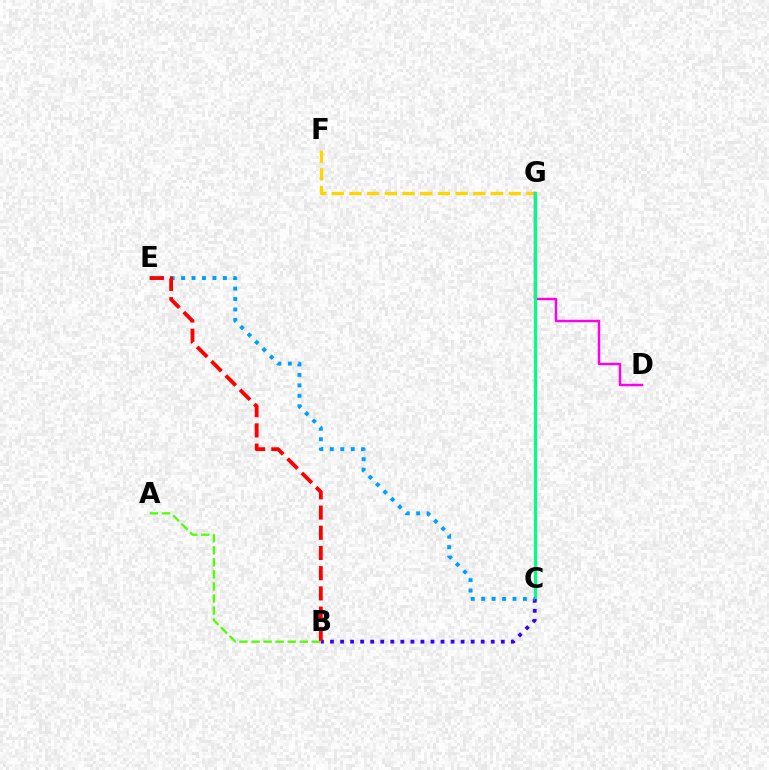{('F', 'G'): [{'color': '#ffd500', 'line_style': 'dashed', 'thickness': 2.4}], ('D', 'G'): [{'color': '#ff00ed', 'line_style': 'solid', 'thickness': 1.74}], ('A', 'B'): [{'color': '#4fff00', 'line_style': 'dashed', 'thickness': 1.64}], ('C', 'G'): [{'color': '#00ff86', 'line_style': 'solid', 'thickness': 2.27}], ('B', 'C'): [{'color': '#3700ff', 'line_style': 'dotted', 'thickness': 2.73}], ('C', 'E'): [{'color': '#009eff', 'line_style': 'dotted', 'thickness': 2.84}], ('B', 'E'): [{'color': '#ff0000', 'line_style': 'dashed', 'thickness': 2.75}]}